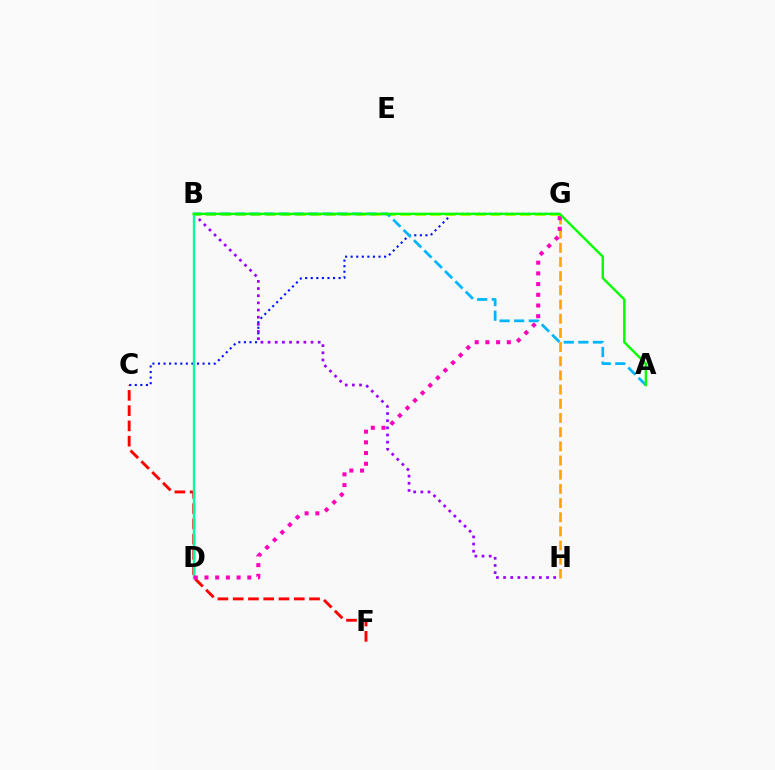{('C', 'F'): [{'color': '#ff0000', 'line_style': 'dashed', 'thickness': 2.07}], ('C', 'G'): [{'color': '#0010ff', 'line_style': 'dotted', 'thickness': 1.51}], ('B', 'H'): [{'color': '#9b00ff', 'line_style': 'dotted', 'thickness': 1.94}], ('B', 'D'): [{'color': '#00ff9d', 'line_style': 'solid', 'thickness': 1.69}], ('G', 'H'): [{'color': '#ffa500', 'line_style': 'dashed', 'thickness': 1.93}], ('D', 'G'): [{'color': '#ff00bd', 'line_style': 'dotted', 'thickness': 2.91}], ('B', 'G'): [{'color': '#b3ff00', 'line_style': 'dashed', 'thickness': 2.03}], ('A', 'B'): [{'color': '#00b5ff', 'line_style': 'dashed', 'thickness': 1.98}, {'color': '#08ff00', 'line_style': 'solid', 'thickness': 1.75}]}